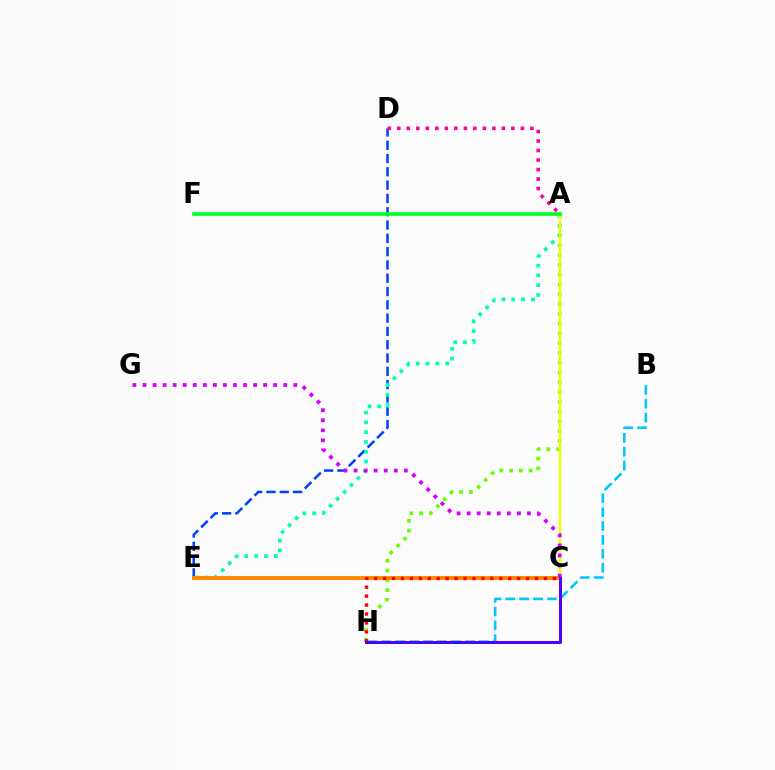{('A', 'H'): [{'color': '#66ff00', 'line_style': 'dotted', 'thickness': 2.66}], ('D', 'E'): [{'color': '#003fff', 'line_style': 'dashed', 'thickness': 1.81}], ('A', 'E'): [{'color': '#00ffaf', 'line_style': 'dotted', 'thickness': 2.66}], ('C', 'E'): [{'color': '#ff8800', 'line_style': 'solid', 'thickness': 2.85}], ('B', 'H'): [{'color': '#00c7ff', 'line_style': 'dashed', 'thickness': 1.89}], ('A', 'C'): [{'color': '#eeff00', 'line_style': 'solid', 'thickness': 1.72}], ('A', 'D'): [{'color': '#ff00a0', 'line_style': 'dotted', 'thickness': 2.58}], ('A', 'F'): [{'color': '#00ff27', 'line_style': 'solid', 'thickness': 2.6}], ('C', 'H'): [{'color': '#ff0000', 'line_style': 'dotted', 'thickness': 2.43}, {'color': '#4f00ff', 'line_style': 'solid', 'thickness': 2.14}], ('C', 'G'): [{'color': '#d600ff', 'line_style': 'dotted', 'thickness': 2.73}]}